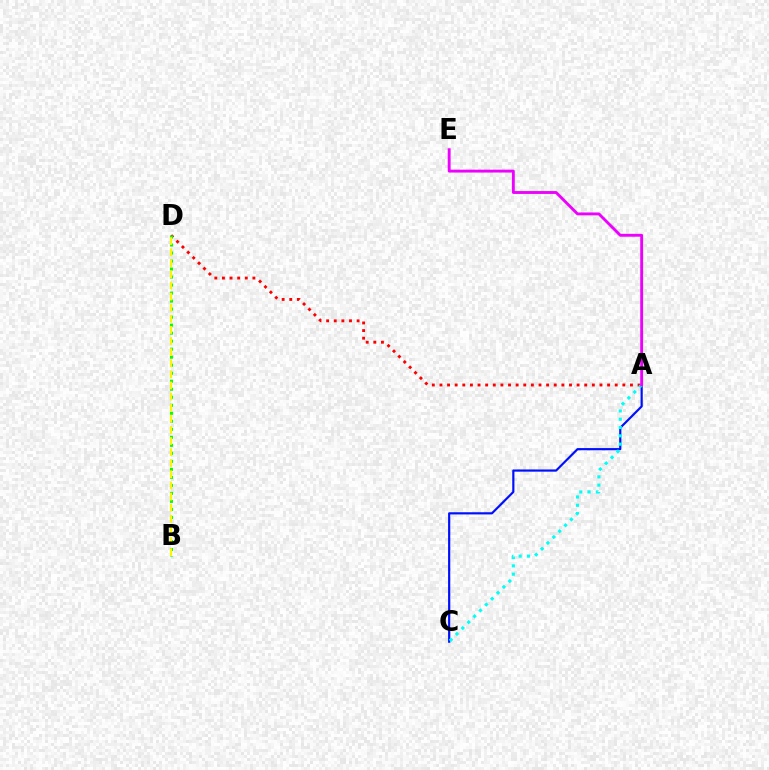{('A', 'D'): [{'color': '#ff0000', 'line_style': 'dotted', 'thickness': 2.07}], ('A', 'C'): [{'color': '#0010ff', 'line_style': 'solid', 'thickness': 1.57}, {'color': '#00fff6', 'line_style': 'dotted', 'thickness': 2.26}], ('B', 'D'): [{'color': '#08ff00', 'line_style': 'dotted', 'thickness': 2.18}, {'color': '#fcf500', 'line_style': 'dashed', 'thickness': 1.51}], ('A', 'E'): [{'color': '#ee00ff', 'line_style': 'solid', 'thickness': 2.07}]}